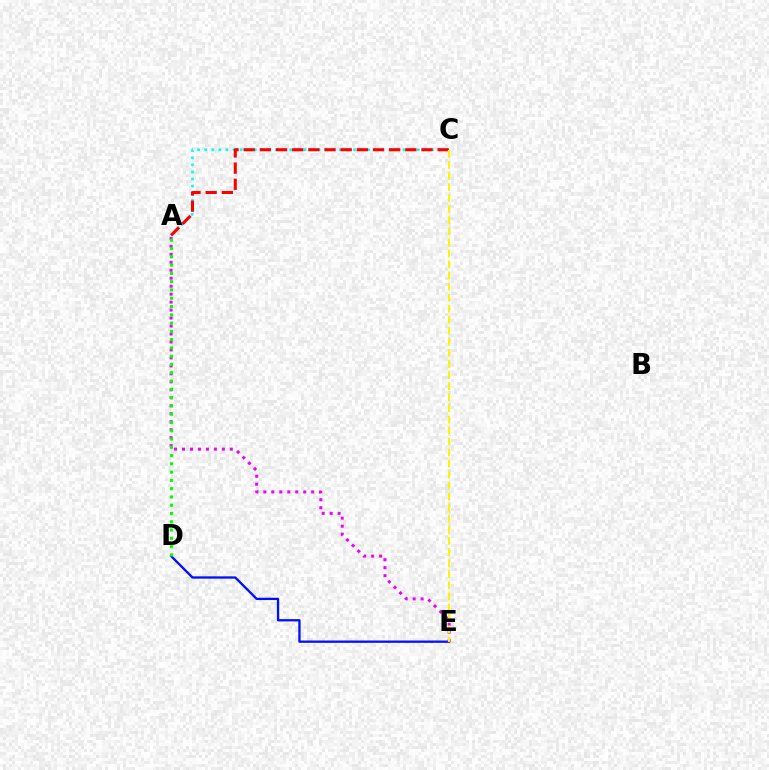{('A', 'C'): [{'color': '#00fff6', 'line_style': 'dotted', 'thickness': 1.92}, {'color': '#ff0000', 'line_style': 'dashed', 'thickness': 2.2}], ('D', 'E'): [{'color': '#0010ff', 'line_style': 'solid', 'thickness': 1.66}], ('A', 'E'): [{'color': '#ee00ff', 'line_style': 'dotted', 'thickness': 2.17}], ('A', 'D'): [{'color': '#08ff00', 'line_style': 'dotted', 'thickness': 2.25}], ('C', 'E'): [{'color': '#fcf500', 'line_style': 'dashed', 'thickness': 1.5}]}